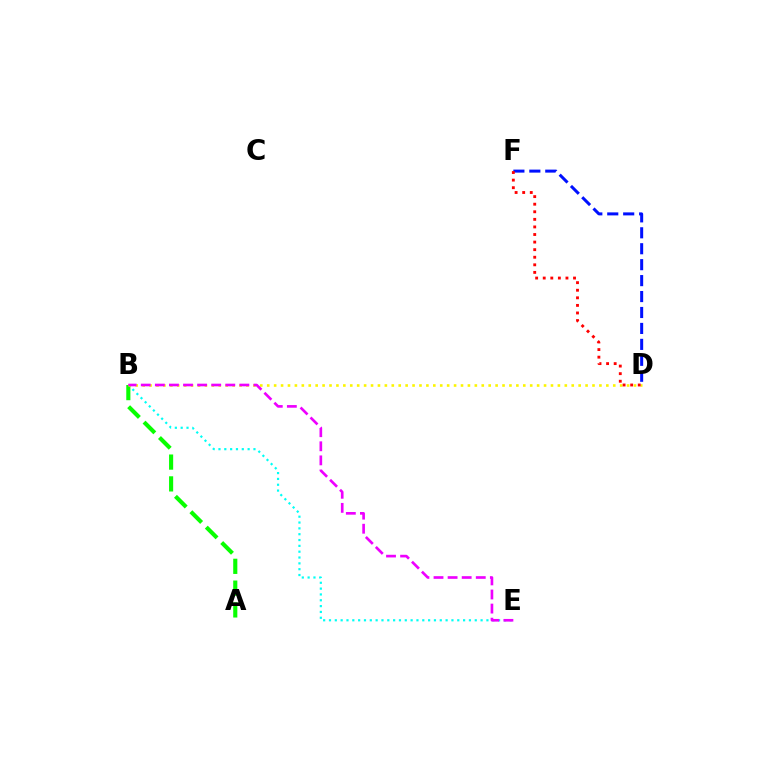{('B', 'E'): [{'color': '#00fff6', 'line_style': 'dotted', 'thickness': 1.58}, {'color': '#ee00ff', 'line_style': 'dashed', 'thickness': 1.91}], ('A', 'B'): [{'color': '#08ff00', 'line_style': 'dashed', 'thickness': 2.96}], ('D', 'F'): [{'color': '#0010ff', 'line_style': 'dashed', 'thickness': 2.17}, {'color': '#ff0000', 'line_style': 'dotted', 'thickness': 2.06}], ('B', 'D'): [{'color': '#fcf500', 'line_style': 'dotted', 'thickness': 1.88}]}